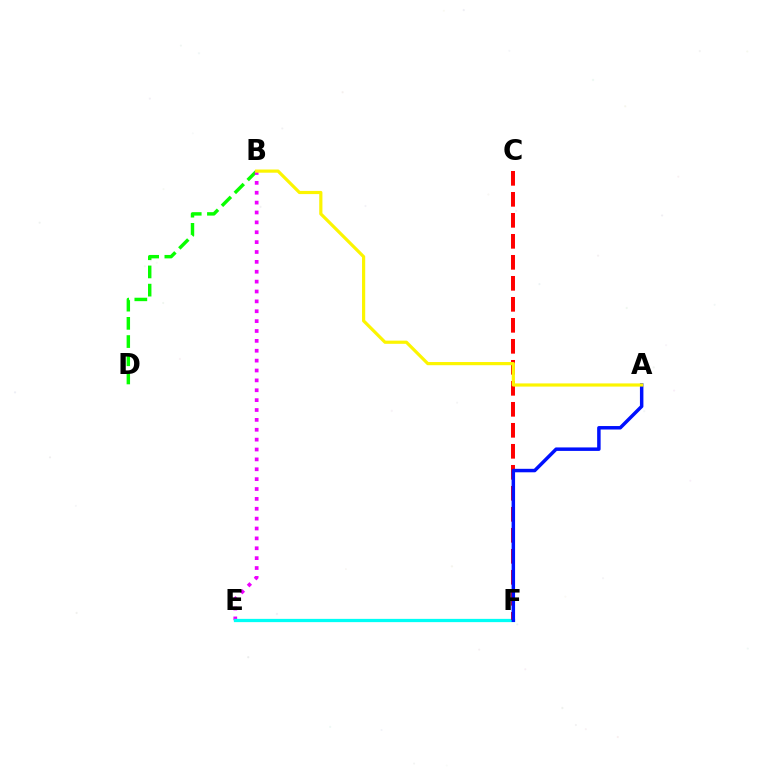{('B', 'D'): [{'color': '#08ff00', 'line_style': 'dashed', 'thickness': 2.47}], ('B', 'E'): [{'color': '#ee00ff', 'line_style': 'dotted', 'thickness': 2.68}], ('E', 'F'): [{'color': '#00fff6', 'line_style': 'solid', 'thickness': 2.34}], ('C', 'F'): [{'color': '#ff0000', 'line_style': 'dashed', 'thickness': 2.85}], ('A', 'F'): [{'color': '#0010ff', 'line_style': 'solid', 'thickness': 2.5}], ('A', 'B'): [{'color': '#fcf500', 'line_style': 'solid', 'thickness': 2.29}]}